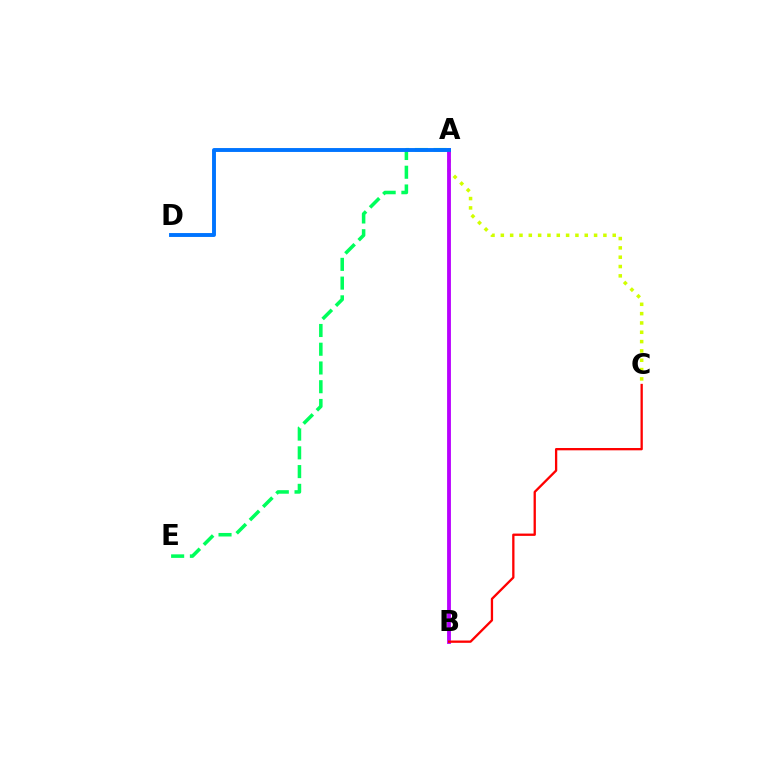{('A', 'C'): [{'color': '#d1ff00', 'line_style': 'dotted', 'thickness': 2.53}], ('A', 'B'): [{'color': '#b900ff', 'line_style': 'solid', 'thickness': 2.76}], ('A', 'E'): [{'color': '#00ff5c', 'line_style': 'dashed', 'thickness': 2.55}], ('A', 'D'): [{'color': '#0074ff', 'line_style': 'solid', 'thickness': 2.81}], ('B', 'C'): [{'color': '#ff0000', 'line_style': 'solid', 'thickness': 1.66}]}